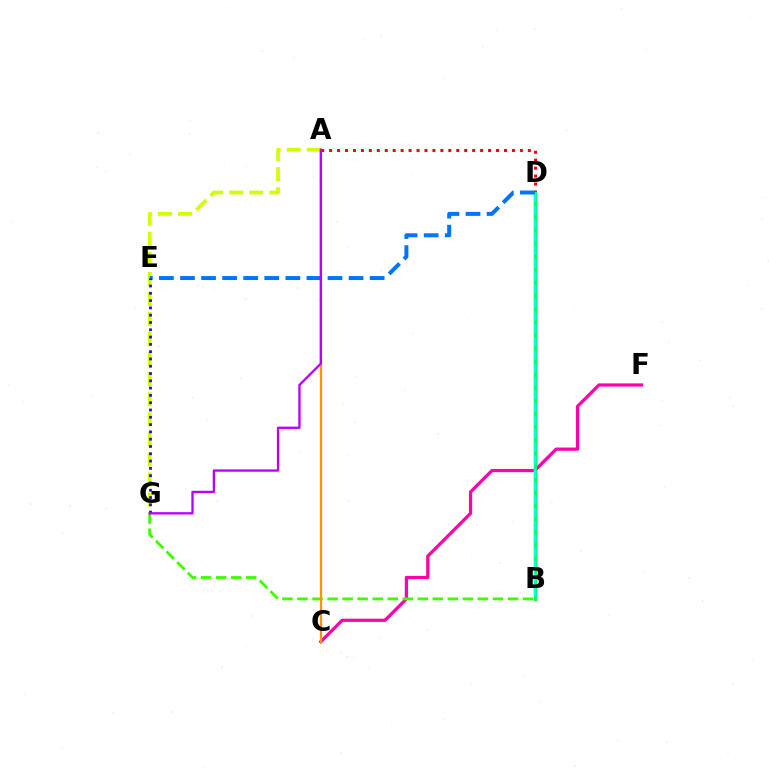{('C', 'F'): [{'color': '#ff00ac', 'line_style': 'solid', 'thickness': 2.33}], ('B', 'G'): [{'color': '#3dff00', 'line_style': 'dashed', 'thickness': 2.04}], ('A', 'C'): [{'color': '#ff9400', 'line_style': 'solid', 'thickness': 1.64}], ('A', 'G'): [{'color': '#d1ff00', 'line_style': 'dashed', 'thickness': 2.72}, {'color': '#b900ff', 'line_style': 'solid', 'thickness': 1.67}], ('A', 'D'): [{'color': '#ff0000', 'line_style': 'dotted', 'thickness': 2.16}], ('B', 'D'): [{'color': '#00ff5c', 'line_style': 'solid', 'thickness': 2.43}, {'color': '#00fff6', 'line_style': 'dashed', 'thickness': 1.78}], ('D', 'E'): [{'color': '#0074ff', 'line_style': 'dashed', 'thickness': 2.86}], ('E', 'G'): [{'color': '#2500ff', 'line_style': 'dotted', 'thickness': 1.98}]}